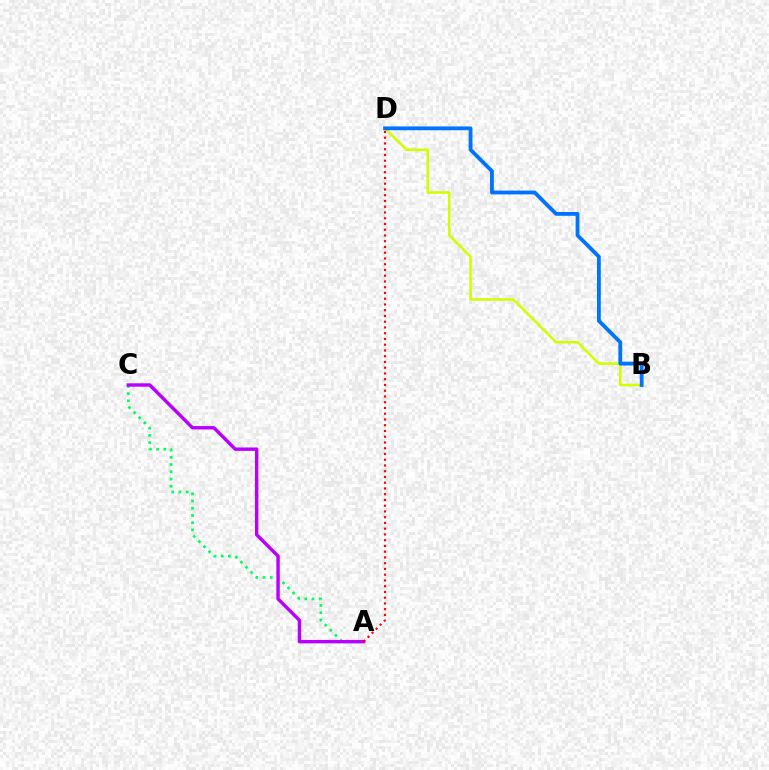{('A', 'C'): [{'color': '#00ff5c', 'line_style': 'dotted', 'thickness': 1.96}, {'color': '#b900ff', 'line_style': 'solid', 'thickness': 2.46}], ('B', 'D'): [{'color': '#d1ff00', 'line_style': 'solid', 'thickness': 1.85}, {'color': '#0074ff', 'line_style': 'solid', 'thickness': 2.75}], ('A', 'D'): [{'color': '#ff0000', 'line_style': 'dotted', 'thickness': 1.56}]}